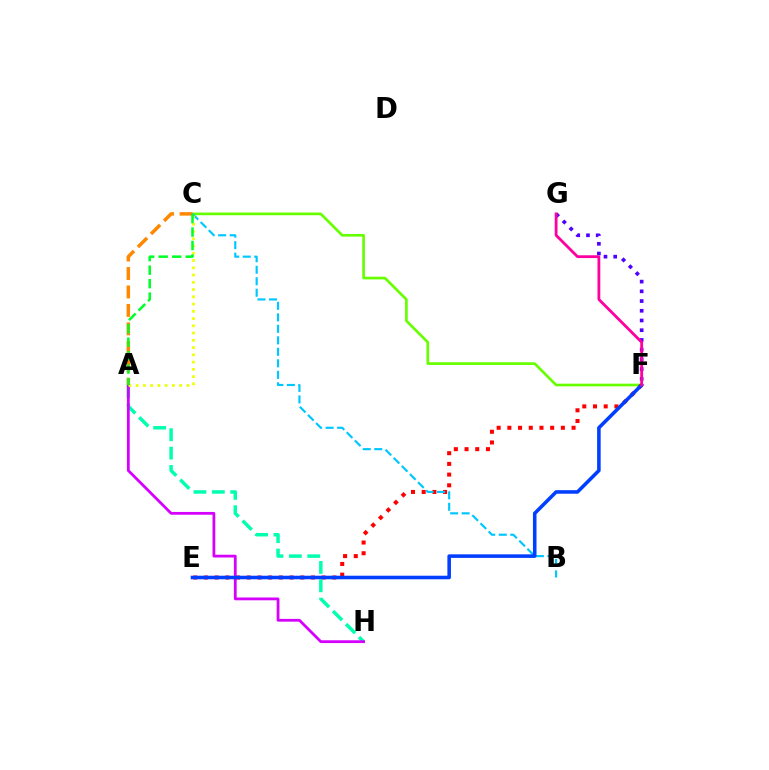{('C', 'F'): [{'color': '#66ff00', 'line_style': 'solid', 'thickness': 1.93}], ('E', 'F'): [{'color': '#ff0000', 'line_style': 'dotted', 'thickness': 2.91}, {'color': '#003fff', 'line_style': 'solid', 'thickness': 2.56}], ('B', 'C'): [{'color': '#00c7ff', 'line_style': 'dashed', 'thickness': 1.56}], ('A', 'H'): [{'color': '#00ffaf', 'line_style': 'dashed', 'thickness': 2.5}, {'color': '#d600ff', 'line_style': 'solid', 'thickness': 2.0}], ('F', 'G'): [{'color': '#4f00ff', 'line_style': 'dotted', 'thickness': 2.64}, {'color': '#ff00a0', 'line_style': 'solid', 'thickness': 2.01}], ('A', 'C'): [{'color': '#eeff00', 'line_style': 'dotted', 'thickness': 1.97}, {'color': '#ff8800', 'line_style': 'dashed', 'thickness': 2.51}, {'color': '#00ff27', 'line_style': 'dashed', 'thickness': 1.83}]}